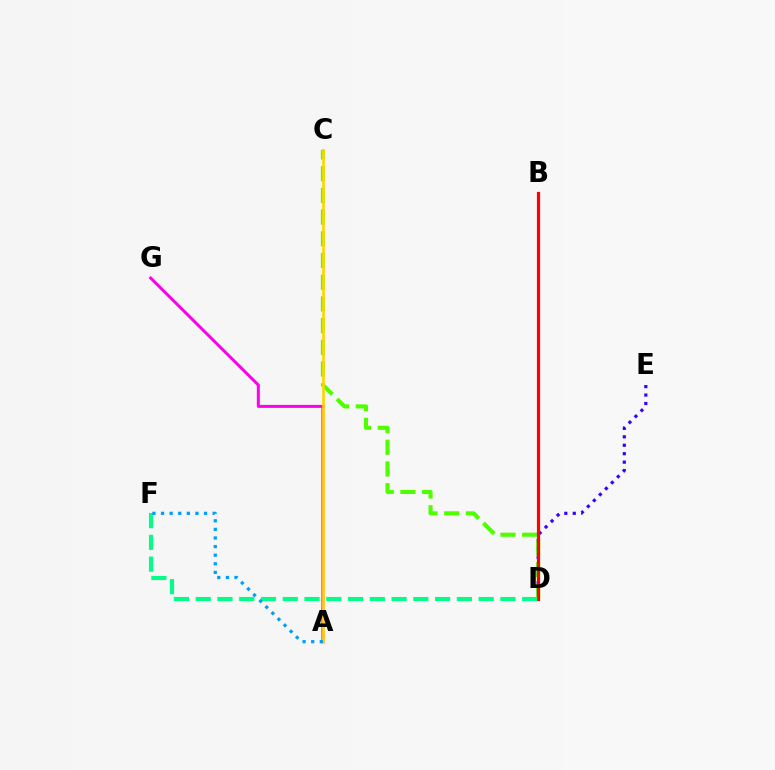{('D', 'E'): [{'color': '#3700ff', 'line_style': 'dotted', 'thickness': 2.3}], ('A', 'G'): [{'color': '#ff00ed', 'line_style': 'solid', 'thickness': 2.17}], ('C', 'D'): [{'color': '#4fff00', 'line_style': 'dashed', 'thickness': 2.95}], ('A', 'C'): [{'color': '#ffd500', 'line_style': 'solid', 'thickness': 1.94}], ('B', 'D'): [{'color': '#ff0000', 'line_style': 'solid', 'thickness': 2.29}], ('D', 'F'): [{'color': '#00ff86', 'line_style': 'dashed', 'thickness': 2.96}], ('A', 'F'): [{'color': '#009eff', 'line_style': 'dotted', 'thickness': 2.34}]}